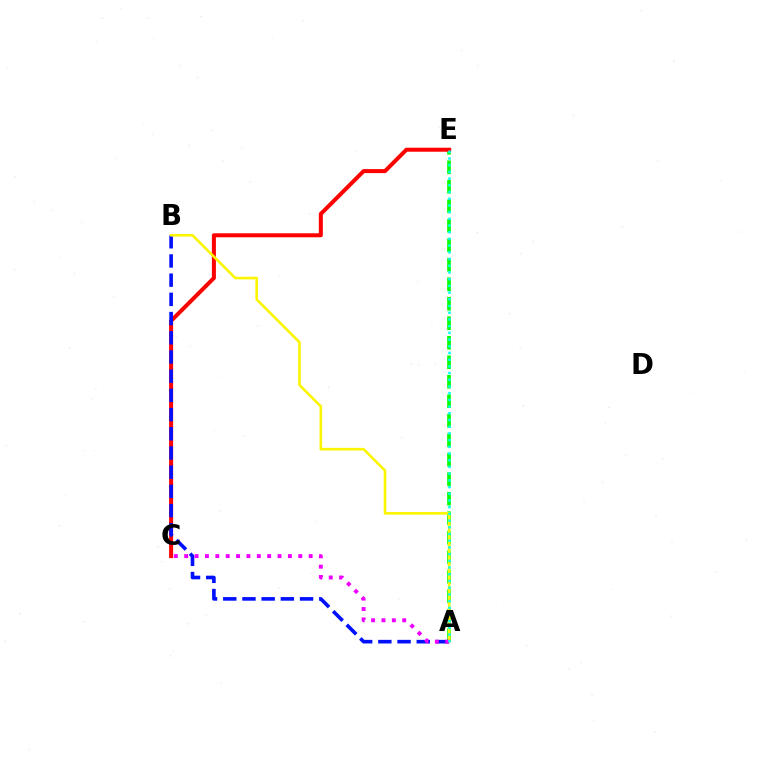{('A', 'E'): [{'color': '#08ff00', 'line_style': 'dashed', 'thickness': 2.65}, {'color': '#00fff6', 'line_style': 'dotted', 'thickness': 1.82}], ('C', 'E'): [{'color': '#ff0000', 'line_style': 'solid', 'thickness': 2.89}], ('A', 'B'): [{'color': '#0010ff', 'line_style': 'dashed', 'thickness': 2.61}, {'color': '#fcf500', 'line_style': 'solid', 'thickness': 1.87}], ('A', 'C'): [{'color': '#ee00ff', 'line_style': 'dotted', 'thickness': 2.82}]}